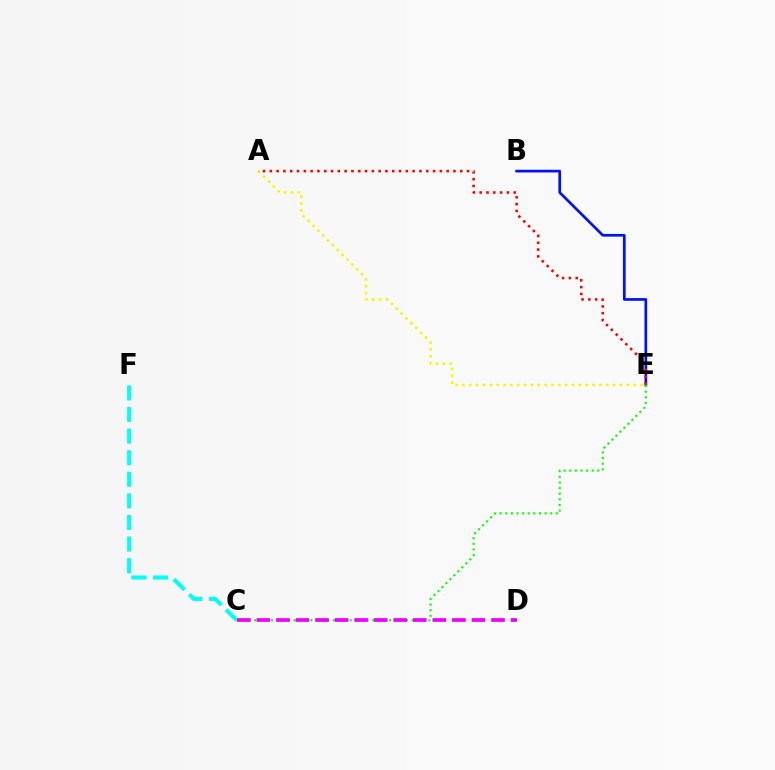{('C', 'F'): [{'color': '#00fff6', 'line_style': 'dashed', 'thickness': 2.93}], ('B', 'E'): [{'color': '#0010ff', 'line_style': 'solid', 'thickness': 1.94}], ('A', 'E'): [{'color': '#fcf500', 'line_style': 'dotted', 'thickness': 1.86}, {'color': '#ff0000', 'line_style': 'dotted', 'thickness': 1.85}], ('C', 'E'): [{'color': '#08ff00', 'line_style': 'dotted', 'thickness': 1.53}], ('C', 'D'): [{'color': '#ee00ff', 'line_style': 'dashed', 'thickness': 2.66}]}